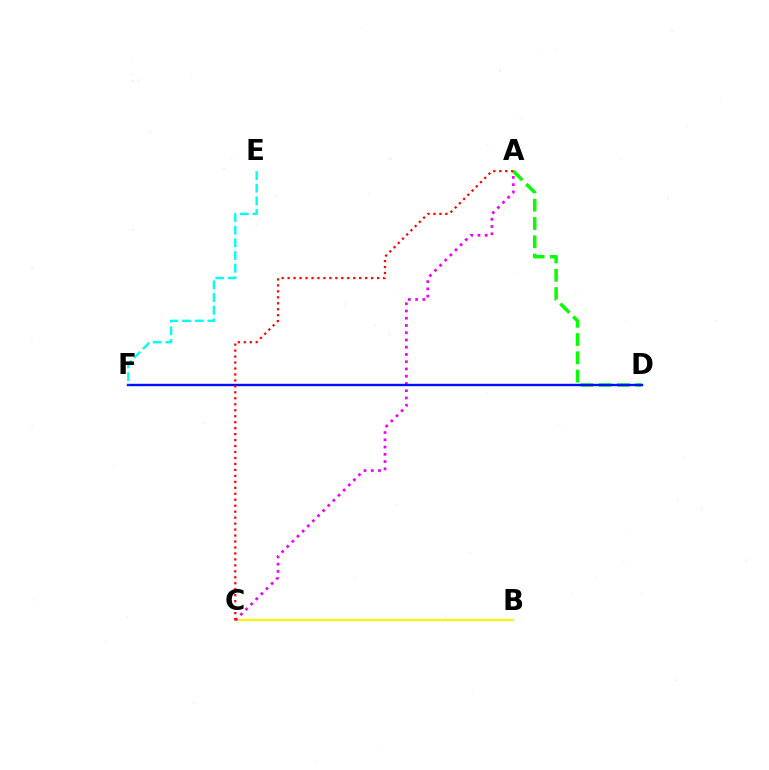{('B', 'C'): [{'color': '#fcf500', 'line_style': 'solid', 'thickness': 1.59}], ('A', 'C'): [{'color': '#ee00ff', 'line_style': 'dotted', 'thickness': 1.97}, {'color': '#ff0000', 'line_style': 'dotted', 'thickness': 1.62}], ('A', 'D'): [{'color': '#08ff00', 'line_style': 'dashed', 'thickness': 2.48}], ('D', 'F'): [{'color': '#0010ff', 'line_style': 'solid', 'thickness': 1.71}], ('E', 'F'): [{'color': '#00fff6', 'line_style': 'dashed', 'thickness': 1.72}]}